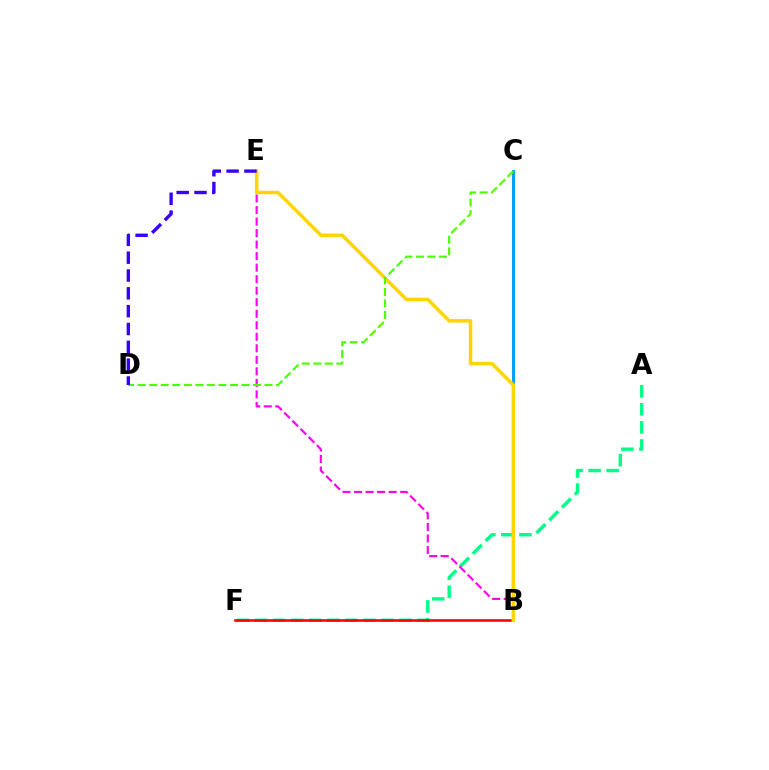{('A', 'F'): [{'color': '#00ff86', 'line_style': 'dashed', 'thickness': 2.45}], ('B', 'E'): [{'color': '#ff00ed', 'line_style': 'dashed', 'thickness': 1.57}, {'color': '#ffd500', 'line_style': 'solid', 'thickness': 2.52}], ('B', 'F'): [{'color': '#ff0000', 'line_style': 'solid', 'thickness': 1.86}], ('B', 'C'): [{'color': '#009eff', 'line_style': 'solid', 'thickness': 2.11}], ('C', 'D'): [{'color': '#4fff00', 'line_style': 'dashed', 'thickness': 1.57}], ('D', 'E'): [{'color': '#3700ff', 'line_style': 'dashed', 'thickness': 2.42}]}